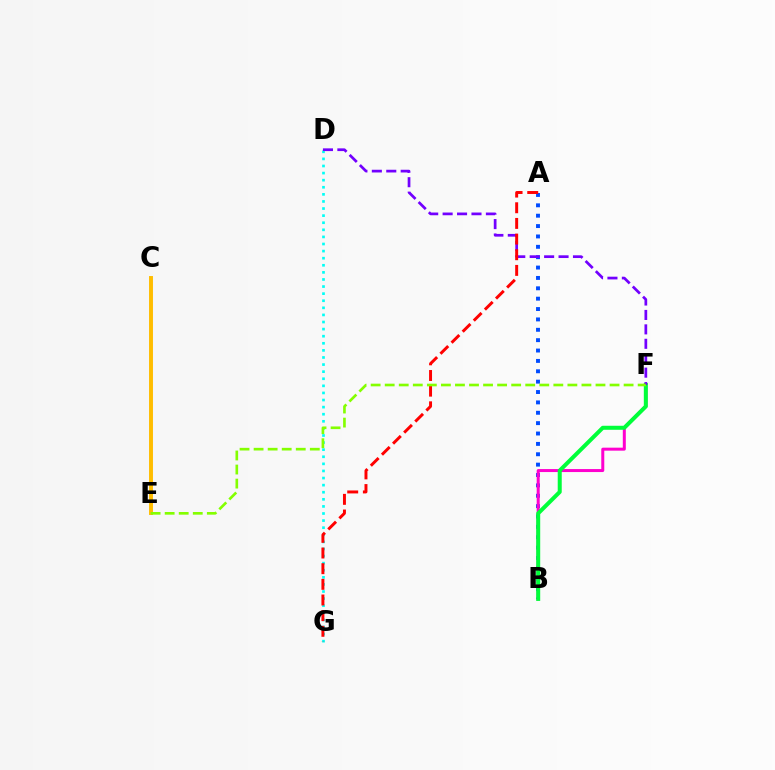{('D', 'G'): [{'color': '#00fff6', 'line_style': 'dotted', 'thickness': 1.93}], ('A', 'B'): [{'color': '#004bff', 'line_style': 'dotted', 'thickness': 2.82}], ('C', 'E'): [{'color': '#ffbd00', 'line_style': 'solid', 'thickness': 2.83}], ('B', 'F'): [{'color': '#ff00cf', 'line_style': 'solid', 'thickness': 2.16}, {'color': '#00ff39', 'line_style': 'solid', 'thickness': 2.89}], ('D', 'F'): [{'color': '#7200ff', 'line_style': 'dashed', 'thickness': 1.96}], ('A', 'G'): [{'color': '#ff0000', 'line_style': 'dashed', 'thickness': 2.13}], ('E', 'F'): [{'color': '#84ff00', 'line_style': 'dashed', 'thickness': 1.91}]}